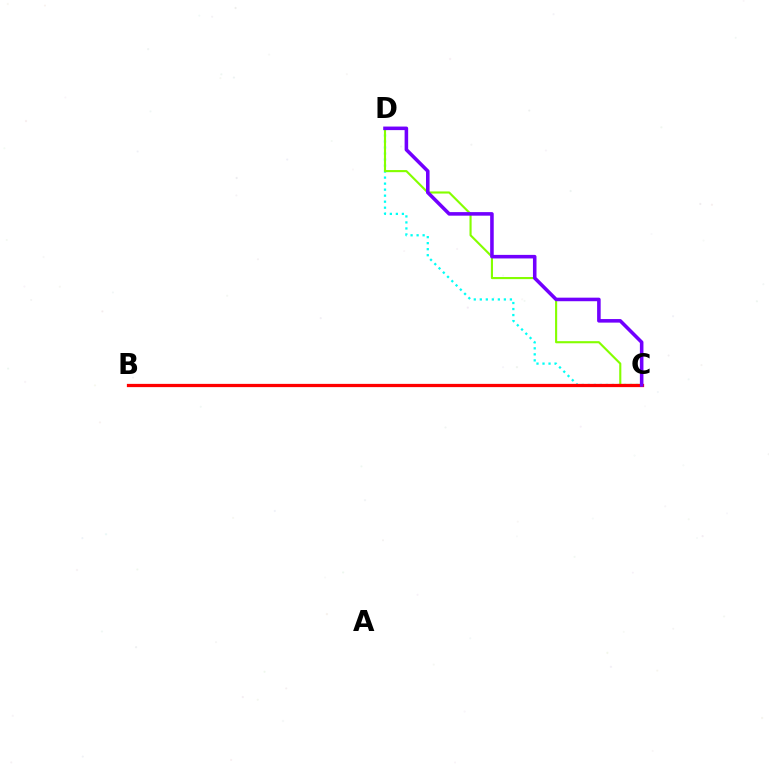{('C', 'D'): [{'color': '#00fff6', 'line_style': 'dotted', 'thickness': 1.64}, {'color': '#84ff00', 'line_style': 'solid', 'thickness': 1.53}, {'color': '#7200ff', 'line_style': 'solid', 'thickness': 2.56}], ('B', 'C'): [{'color': '#ff0000', 'line_style': 'solid', 'thickness': 2.34}]}